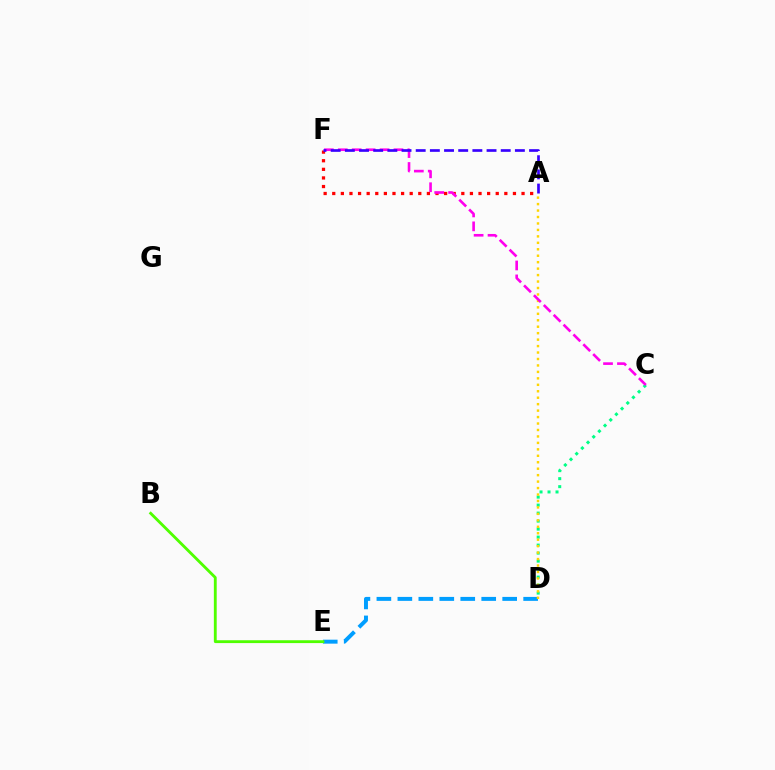{('A', 'F'): [{'color': '#ff0000', 'line_style': 'dotted', 'thickness': 2.34}, {'color': '#3700ff', 'line_style': 'dashed', 'thickness': 1.92}], ('D', 'E'): [{'color': '#009eff', 'line_style': 'dashed', 'thickness': 2.85}], ('C', 'D'): [{'color': '#00ff86', 'line_style': 'dotted', 'thickness': 2.17}], ('B', 'E'): [{'color': '#4fff00', 'line_style': 'solid', 'thickness': 2.04}], ('A', 'D'): [{'color': '#ffd500', 'line_style': 'dotted', 'thickness': 1.75}], ('C', 'F'): [{'color': '#ff00ed', 'line_style': 'dashed', 'thickness': 1.89}]}